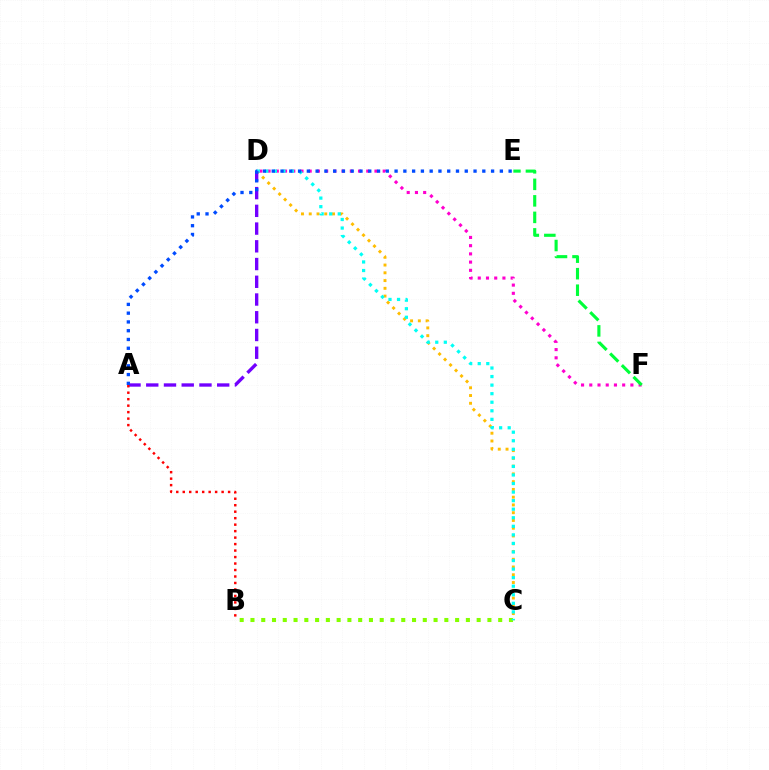{('C', 'D'): [{'color': '#ffbd00', 'line_style': 'dotted', 'thickness': 2.11}, {'color': '#00fff6', 'line_style': 'dotted', 'thickness': 2.32}], ('B', 'C'): [{'color': '#84ff00', 'line_style': 'dotted', 'thickness': 2.93}], ('D', 'F'): [{'color': '#ff00cf', 'line_style': 'dotted', 'thickness': 2.23}], ('A', 'D'): [{'color': '#7200ff', 'line_style': 'dashed', 'thickness': 2.41}], ('E', 'F'): [{'color': '#00ff39', 'line_style': 'dashed', 'thickness': 2.24}], ('A', 'E'): [{'color': '#004bff', 'line_style': 'dotted', 'thickness': 2.38}], ('A', 'B'): [{'color': '#ff0000', 'line_style': 'dotted', 'thickness': 1.76}]}